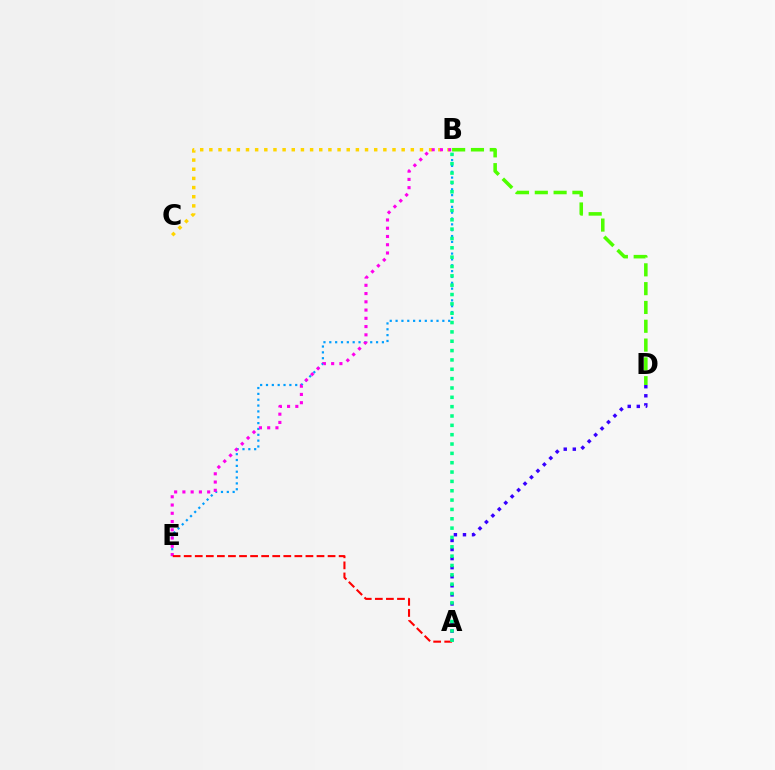{('B', 'E'): [{'color': '#009eff', 'line_style': 'dotted', 'thickness': 1.59}, {'color': '#ff00ed', 'line_style': 'dotted', 'thickness': 2.24}], ('B', 'C'): [{'color': '#ffd500', 'line_style': 'dotted', 'thickness': 2.49}], ('A', 'D'): [{'color': '#3700ff', 'line_style': 'dotted', 'thickness': 2.46}], ('B', 'D'): [{'color': '#4fff00', 'line_style': 'dashed', 'thickness': 2.56}], ('A', 'E'): [{'color': '#ff0000', 'line_style': 'dashed', 'thickness': 1.5}], ('A', 'B'): [{'color': '#00ff86', 'line_style': 'dotted', 'thickness': 2.54}]}